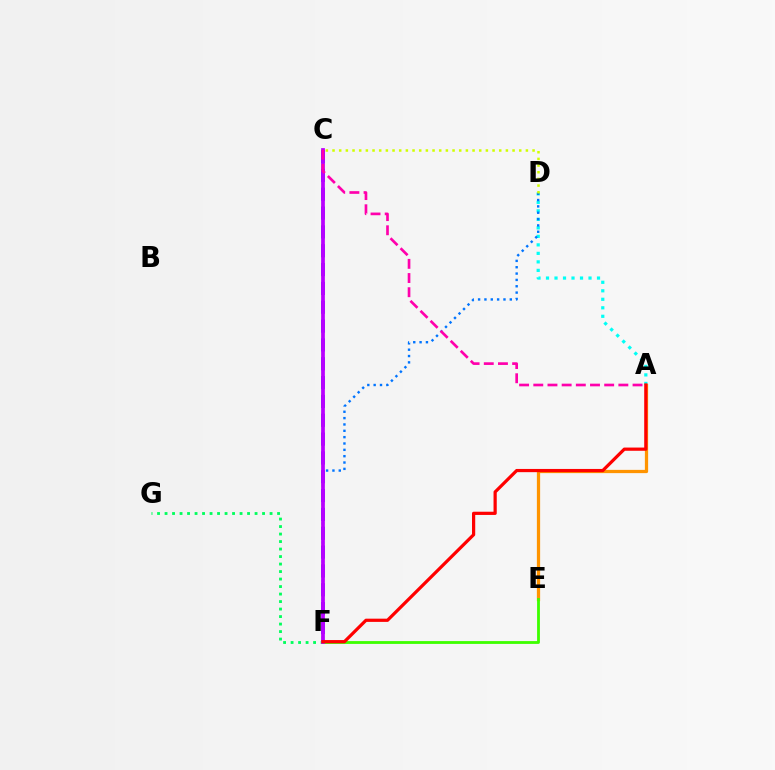{('C', 'F'): [{'color': '#2500ff', 'line_style': 'dashed', 'thickness': 2.56}, {'color': '#b900ff', 'line_style': 'solid', 'thickness': 2.7}], ('A', 'D'): [{'color': '#00fff6', 'line_style': 'dotted', 'thickness': 2.31}], ('F', 'G'): [{'color': '#00ff5c', 'line_style': 'dotted', 'thickness': 2.04}], ('A', 'E'): [{'color': '#ff9400', 'line_style': 'solid', 'thickness': 2.35}], ('D', 'F'): [{'color': '#0074ff', 'line_style': 'dotted', 'thickness': 1.72}], ('E', 'F'): [{'color': '#3dff00', 'line_style': 'solid', 'thickness': 2.03}], ('A', 'C'): [{'color': '#ff00ac', 'line_style': 'dashed', 'thickness': 1.93}], ('C', 'D'): [{'color': '#d1ff00', 'line_style': 'dotted', 'thickness': 1.81}], ('A', 'F'): [{'color': '#ff0000', 'line_style': 'solid', 'thickness': 2.31}]}